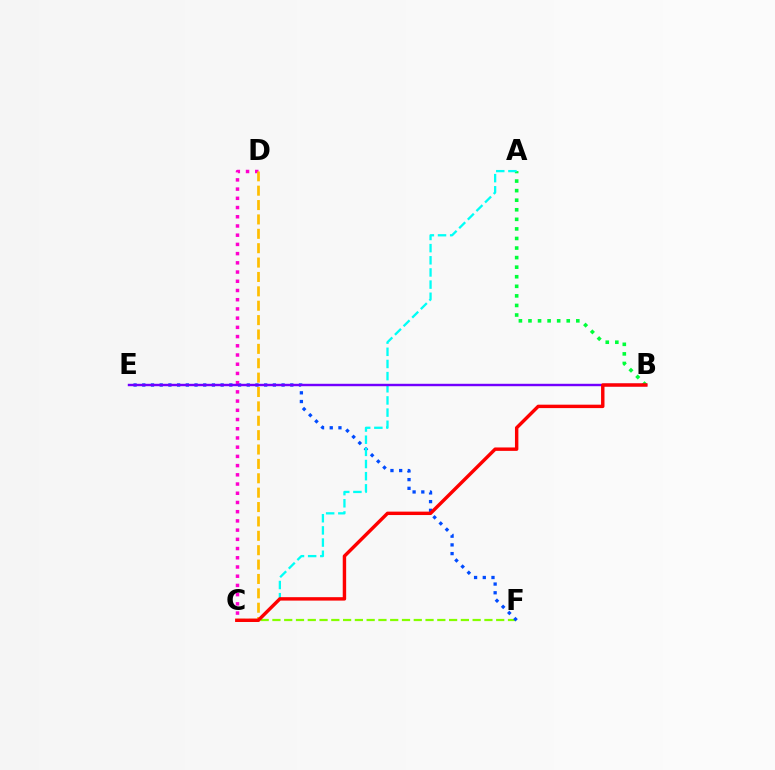{('C', 'F'): [{'color': '#84ff00', 'line_style': 'dashed', 'thickness': 1.6}], ('E', 'F'): [{'color': '#004bff', 'line_style': 'dotted', 'thickness': 2.37}], ('C', 'D'): [{'color': '#ff00cf', 'line_style': 'dotted', 'thickness': 2.5}, {'color': '#ffbd00', 'line_style': 'dashed', 'thickness': 1.95}], ('A', 'B'): [{'color': '#00ff39', 'line_style': 'dotted', 'thickness': 2.6}], ('A', 'C'): [{'color': '#00fff6', 'line_style': 'dashed', 'thickness': 1.65}], ('B', 'E'): [{'color': '#7200ff', 'line_style': 'solid', 'thickness': 1.74}], ('B', 'C'): [{'color': '#ff0000', 'line_style': 'solid', 'thickness': 2.46}]}